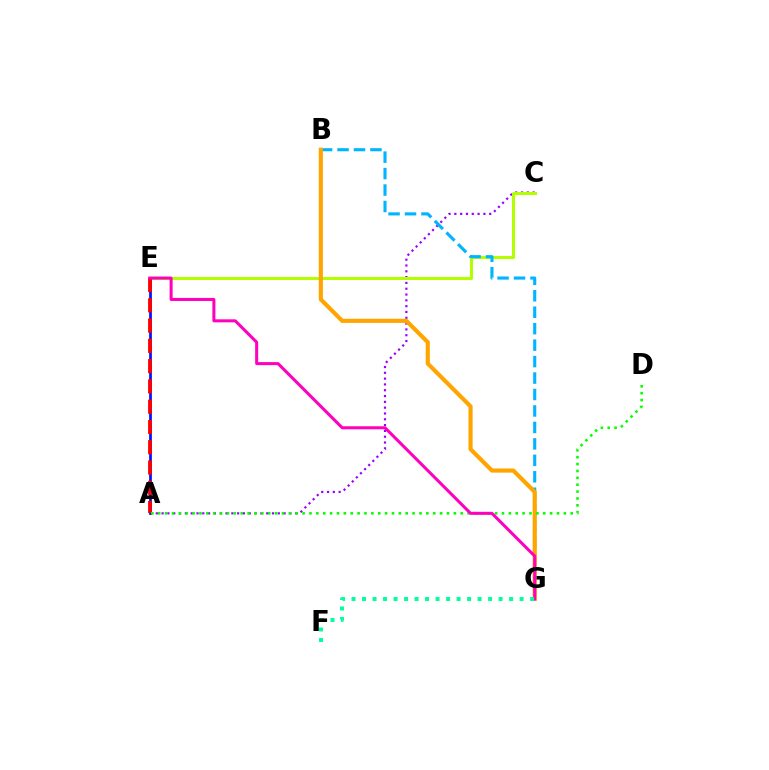{('A', 'C'): [{'color': '#9b00ff', 'line_style': 'dotted', 'thickness': 1.58}], ('C', 'E'): [{'color': '#b3ff00', 'line_style': 'solid', 'thickness': 2.17}], ('B', 'G'): [{'color': '#00b5ff', 'line_style': 'dashed', 'thickness': 2.24}, {'color': '#ffa500', 'line_style': 'solid', 'thickness': 2.98}], ('A', 'E'): [{'color': '#0010ff', 'line_style': 'solid', 'thickness': 1.95}, {'color': '#ff0000', 'line_style': 'dashed', 'thickness': 2.75}], ('A', 'D'): [{'color': '#08ff00', 'line_style': 'dotted', 'thickness': 1.87}], ('E', 'G'): [{'color': '#ff00bd', 'line_style': 'solid', 'thickness': 2.18}], ('F', 'G'): [{'color': '#00ff9d', 'line_style': 'dotted', 'thickness': 2.85}]}